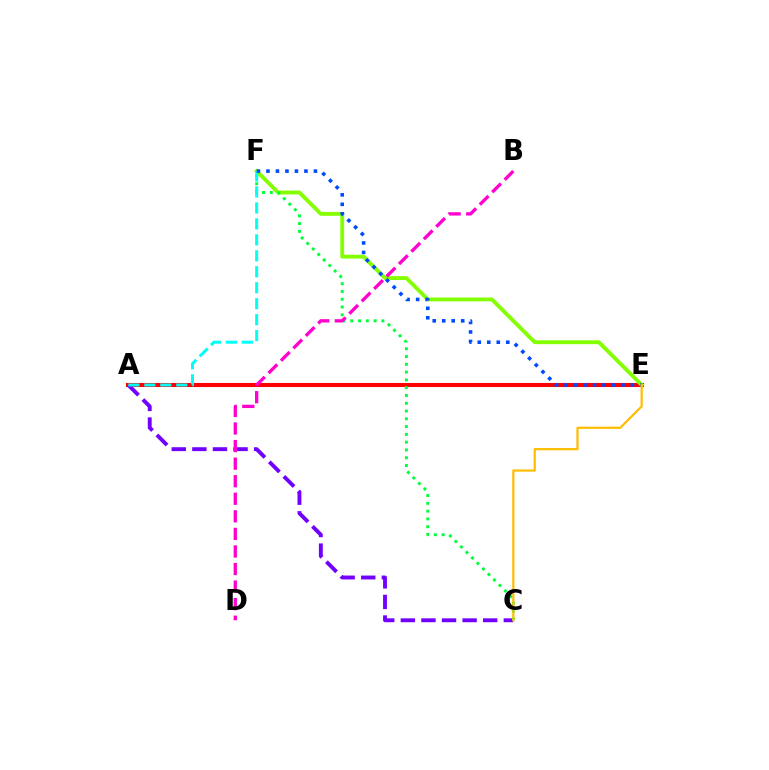{('A', 'E'): [{'color': '#ff0000', 'line_style': 'solid', 'thickness': 2.93}], ('A', 'C'): [{'color': '#7200ff', 'line_style': 'dashed', 'thickness': 2.8}], ('E', 'F'): [{'color': '#84ff00', 'line_style': 'solid', 'thickness': 2.77}, {'color': '#004bff', 'line_style': 'dotted', 'thickness': 2.58}], ('C', 'F'): [{'color': '#00ff39', 'line_style': 'dotted', 'thickness': 2.11}], ('B', 'D'): [{'color': '#ff00cf', 'line_style': 'dashed', 'thickness': 2.39}], ('A', 'F'): [{'color': '#00fff6', 'line_style': 'dashed', 'thickness': 2.17}], ('C', 'E'): [{'color': '#ffbd00', 'line_style': 'solid', 'thickness': 1.59}]}